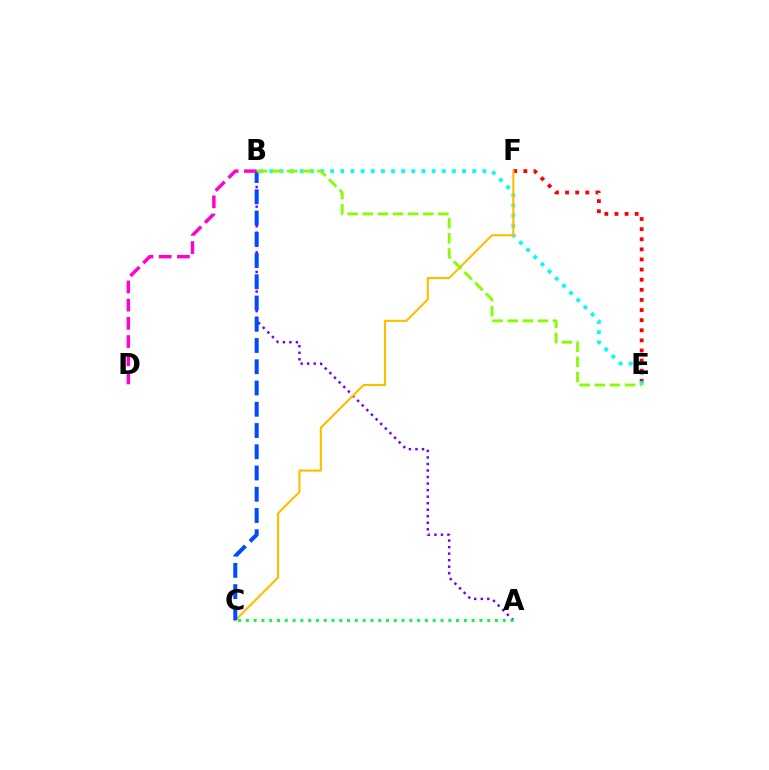{('E', 'F'): [{'color': '#ff0000', 'line_style': 'dotted', 'thickness': 2.75}], ('A', 'B'): [{'color': '#7200ff', 'line_style': 'dotted', 'thickness': 1.77}], ('B', 'E'): [{'color': '#00fff6', 'line_style': 'dotted', 'thickness': 2.76}, {'color': '#84ff00', 'line_style': 'dashed', 'thickness': 2.05}], ('A', 'C'): [{'color': '#00ff39', 'line_style': 'dotted', 'thickness': 2.11}], ('C', 'F'): [{'color': '#ffbd00', 'line_style': 'solid', 'thickness': 1.53}], ('B', 'C'): [{'color': '#004bff', 'line_style': 'dashed', 'thickness': 2.89}], ('B', 'D'): [{'color': '#ff00cf', 'line_style': 'dashed', 'thickness': 2.47}]}